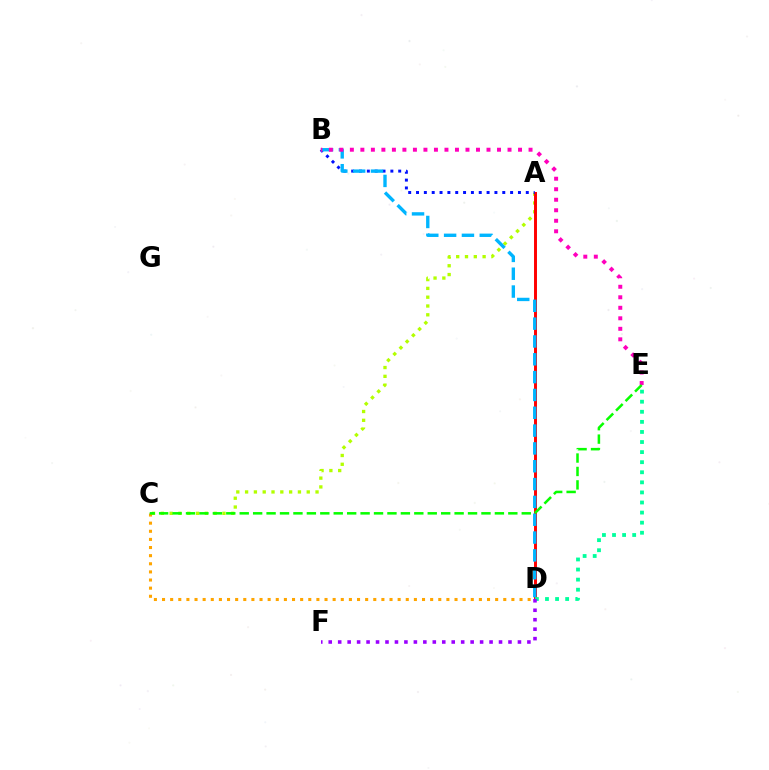{('A', 'C'): [{'color': '#b3ff00', 'line_style': 'dotted', 'thickness': 2.39}], ('A', 'D'): [{'color': '#ff0000', 'line_style': 'solid', 'thickness': 2.13}], ('A', 'B'): [{'color': '#0010ff', 'line_style': 'dotted', 'thickness': 2.13}], ('D', 'E'): [{'color': '#00ff9d', 'line_style': 'dotted', 'thickness': 2.74}], ('B', 'D'): [{'color': '#00b5ff', 'line_style': 'dashed', 'thickness': 2.42}], ('D', 'F'): [{'color': '#9b00ff', 'line_style': 'dotted', 'thickness': 2.57}], ('B', 'E'): [{'color': '#ff00bd', 'line_style': 'dotted', 'thickness': 2.86}], ('C', 'D'): [{'color': '#ffa500', 'line_style': 'dotted', 'thickness': 2.21}], ('C', 'E'): [{'color': '#08ff00', 'line_style': 'dashed', 'thickness': 1.82}]}